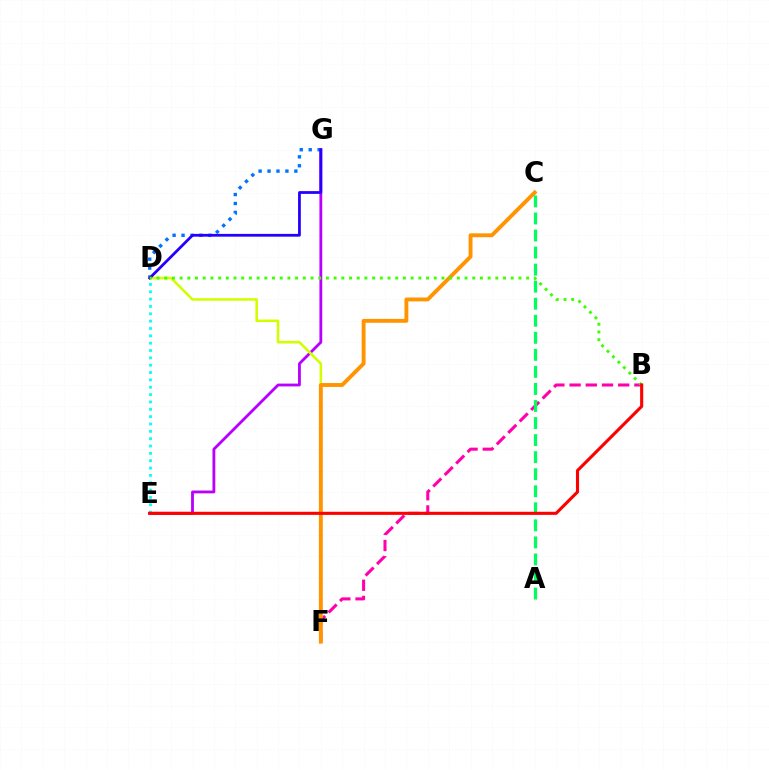{('E', 'G'): [{'color': '#b900ff', 'line_style': 'solid', 'thickness': 2.03}], ('D', 'G'): [{'color': '#0074ff', 'line_style': 'dotted', 'thickness': 2.43}, {'color': '#2500ff', 'line_style': 'solid', 'thickness': 2.0}], ('D', 'F'): [{'color': '#d1ff00', 'line_style': 'solid', 'thickness': 1.85}], ('B', 'F'): [{'color': '#ff00ac', 'line_style': 'dashed', 'thickness': 2.2}], ('C', 'F'): [{'color': '#ff9400', 'line_style': 'solid', 'thickness': 2.8}], ('D', 'E'): [{'color': '#00fff6', 'line_style': 'dotted', 'thickness': 2.0}], ('A', 'C'): [{'color': '#00ff5c', 'line_style': 'dashed', 'thickness': 2.32}], ('B', 'D'): [{'color': '#3dff00', 'line_style': 'dotted', 'thickness': 2.09}], ('B', 'E'): [{'color': '#ff0000', 'line_style': 'solid', 'thickness': 2.23}]}